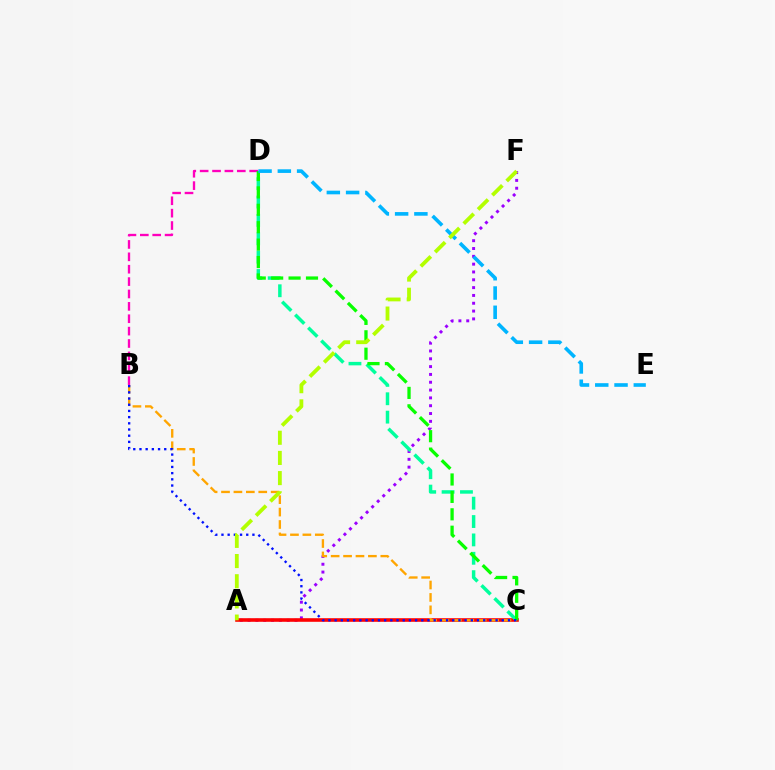{('A', 'F'): [{'color': '#9b00ff', 'line_style': 'dotted', 'thickness': 2.12}, {'color': '#b3ff00', 'line_style': 'dashed', 'thickness': 2.74}], ('B', 'D'): [{'color': '#ff00bd', 'line_style': 'dashed', 'thickness': 1.68}], ('A', 'C'): [{'color': '#ff0000', 'line_style': 'solid', 'thickness': 2.59}], ('C', 'D'): [{'color': '#00ff9d', 'line_style': 'dashed', 'thickness': 2.5}, {'color': '#08ff00', 'line_style': 'dashed', 'thickness': 2.37}], ('B', 'C'): [{'color': '#ffa500', 'line_style': 'dashed', 'thickness': 1.69}, {'color': '#0010ff', 'line_style': 'dotted', 'thickness': 1.68}], ('D', 'E'): [{'color': '#00b5ff', 'line_style': 'dashed', 'thickness': 2.62}]}